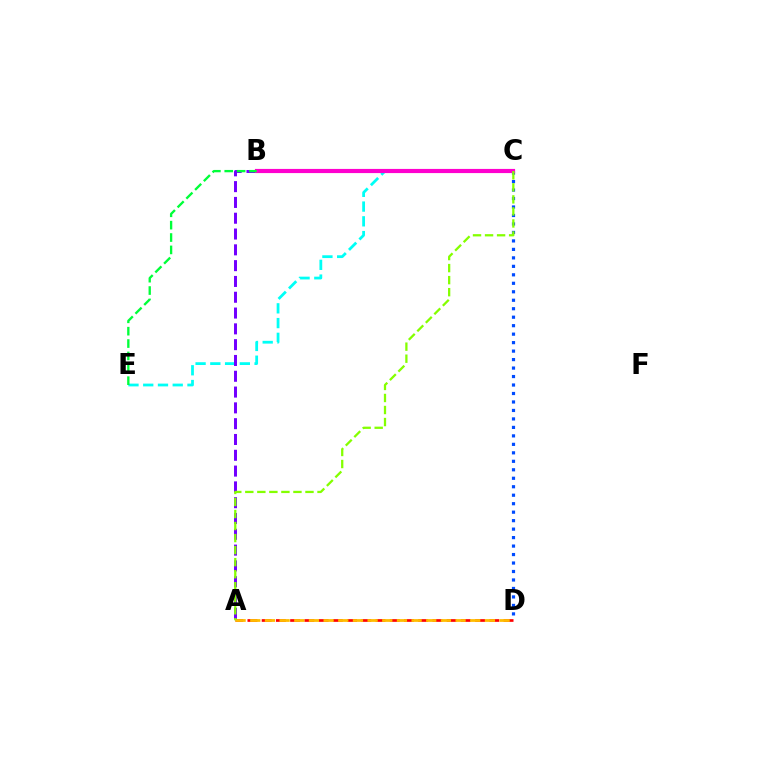{('C', 'E'): [{'color': '#00fff6', 'line_style': 'dashed', 'thickness': 2.0}], ('A', 'D'): [{'color': '#ff0000', 'line_style': 'dashed', 'thickness': 1.93}, {'color': '#ffbd00', 'line_style': 'dashed', 'thickness': 1.99}], ('C', 'D'): [{'color': '#004bff', 'line_style': 'dotted', 'thickness': 2.3}], ('A', 'B'): [{'color': '#7200ff', 'line_style': 'dashed', 'thickness': 2.15}], ('B', 'C'): [{'color': '#ff00cf', 'line_style': 'solid', 'thickness': 3.0}], ('B', 'E'): [{'color': '#00ff39', 'line_style': 'dashed', 'thickness': 1.68}], ('A', 'C'): [{'color': '#84ff00', 'line_style': 'dashed', 'thickness': 1.63}]}